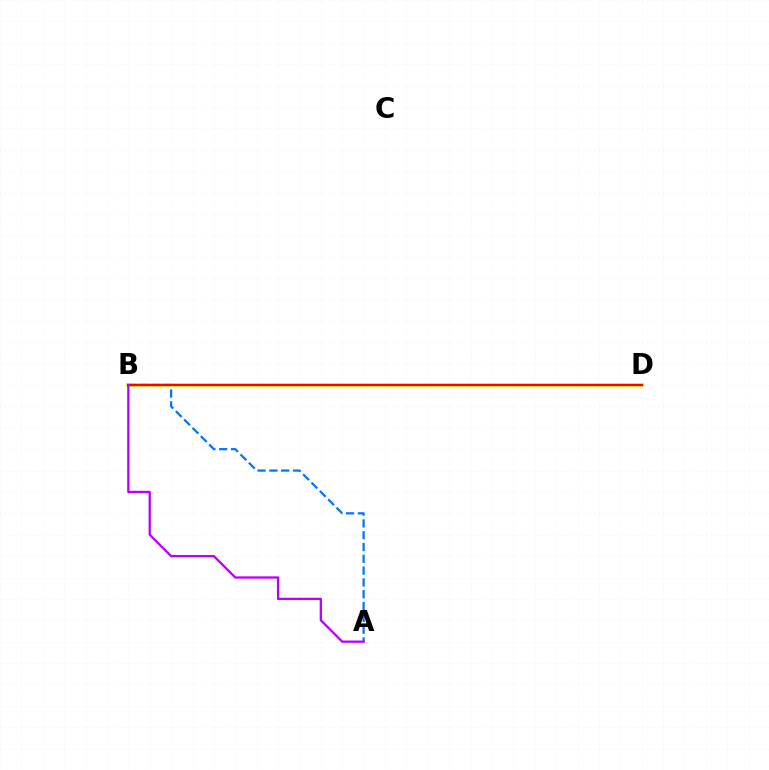{('B', 'D'): [{'color': '#00ff5c', 'line_style': 'solid', 'thickness': 1.57}, {'color': '#d1ff00', 'line_style': 'solid', 'thickness': 2.57}, {'color': '#ff0000', 'line_style': 'solid', 'thickness': 1.59}], ('A', 'B'): [{'color': '#0074ff', 'line_style': 'dashed', 'thickness': 1.6}, {'color': '#b900ff', 'line_style': 'solid', 'thickness': 1.65}]}